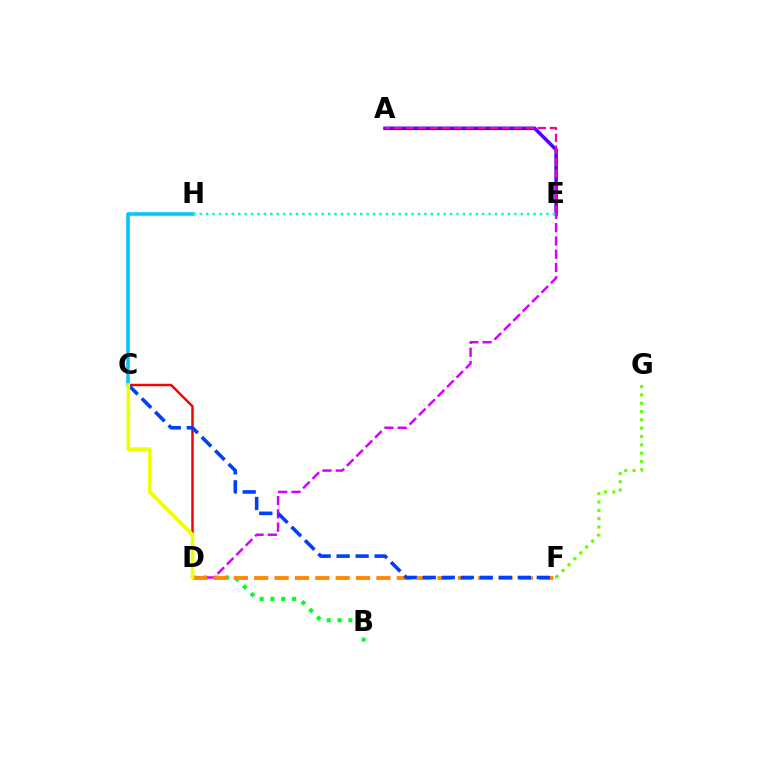{('C', 'H'): [{'color': '#00c7ff', 'line_style': 'solid', 'thickness': 2.55}], ('A', 'E'): [{'color': '#4f00ff', 'line_style': 'solid', 'thickness': 2.55}, {'color': '#ff00a0', 'line_style': 'dashed', 'thickness': 1.63}], ('B', 'D'): [{'color': '#00ff27', 'line_style': 'dotted', 'thickness': 2.95}], ('F', 'G'): [{'color': '#66ff00', 'line_style': 'dotted', 'thickness': 2.26}], ('D', 'E'): [{'color': '#d600ff', 'line_style': 'dashed', 'thickness': 1.8}], ('D', 'F'): [{'color': '#ff8800', 'line_style': 'dashed', 'thickness': 2.77}], ('C', 'D'): [{'color': '#ff0000', 'line_style': 'solid', 'thickness': 1.78}, {'color': '#eeff00', 'line_style': 'solid', 'thickness': 2.6}], ('C', 'F'): [{'color': '#003fff', 'line_style': 'dashed', 'thickness': 2.58}], ('E', 'H'): [{'color': '#00ffaf', 'line_style': 'dotted', 'thickness': 1.75}]}